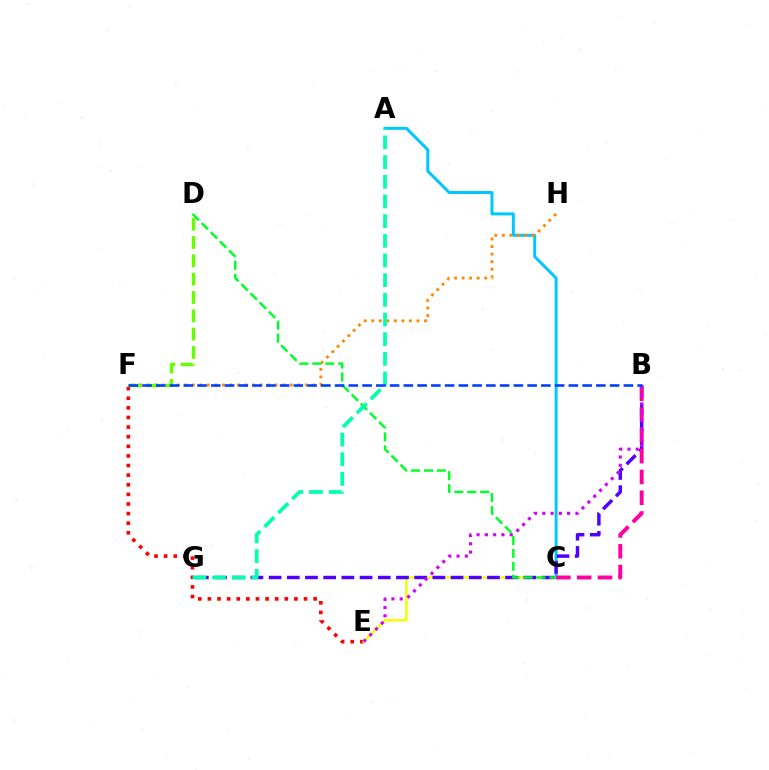{('E', 'F'): [{'color': '#ff0000', 'line_style': 'dotted', 'thickness': 2.61}], ('C', 'E'): [{'color': '#eeff00', 'line_style': 'solid', 'thickness': 1.79}], ('A', 'C'): [{'color': '#00c7ff', 'line_style': 'solid', 'thickness': 2.15}], ('F', 'H'): [{'color': '#ff8800', 'line_style': 'dotted', 'thickness': 2.05}], ('B', 'G'): [{'color': '#4f00ff', 'line_style': 'dashed', 'thickness': 2.47}], ('D', 'F'): [{'color': '#66ff00', 'line_style': 'dashed', 'thickness': 2.49}], ('B', 'C'): [{'color': '#ff00a0', 'line_style': 'dashed', 'thickness': 2.82}], ('B', 'E'): [{'color': '#d600ff', 'line_style': 'dotted', 'thickness': 2.25}], ('C', 'D'): [{'color': '#00ff27', 'line_style': 'dashed', 'thickness': 1.76}], ('A', 'G'): [{'color': '#00ffaf', 'line_style': 'dashed', 'thickness': 2.67}], ('B', 'F'): [{'color': '#003fff', 'line_style': 'dashed', 'thickness': 1.87}]}